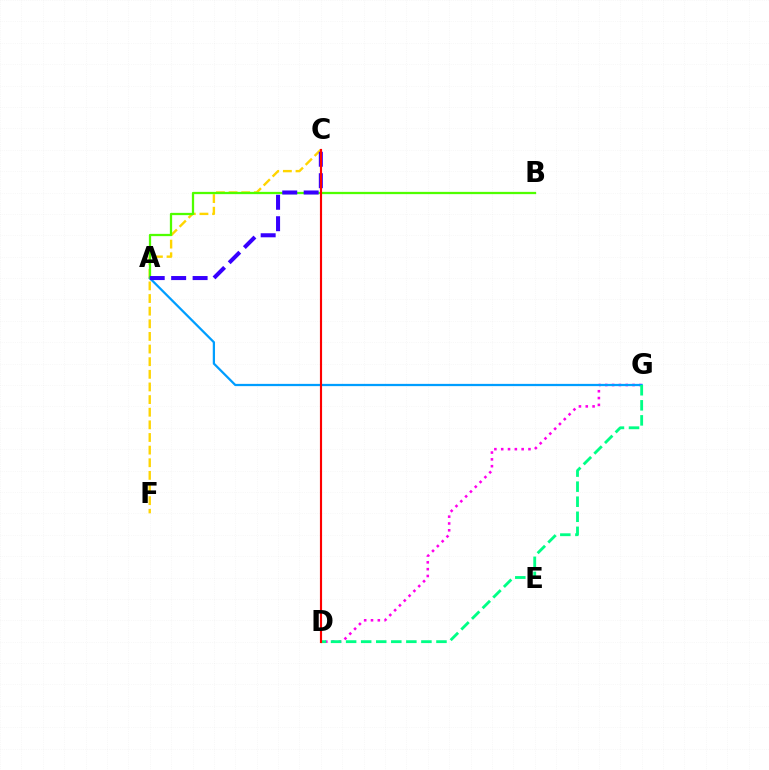{('D', 'G'): [{'color': '#ff00ed', 'line_style': 'dotted', 'thickness': 1.85}, {'color': '#00ff86', 'line_style': 'dashed', 'thickness': 2.05}], ('A', 'G'): [{'color': '#009eff', 'line_style': 'solid', 'thickness': 1.62}], ('C', 'F'): [{'color': '#ffd500', 'line_style': 'dashed', 'thickness': 1.72}], ('A', 'B'): [{'color': '#4fff00', 'line_style': 'solid', 'thickness': 1.64}], ('A', 'C'): [{'color': '#3700ff', 'line_style': 'dashed', 'thickness': 2.91}], ('C', 'D'): [{'color': '#ff0000', 'line_style': 'solid', 'thickness': 1.54}]}